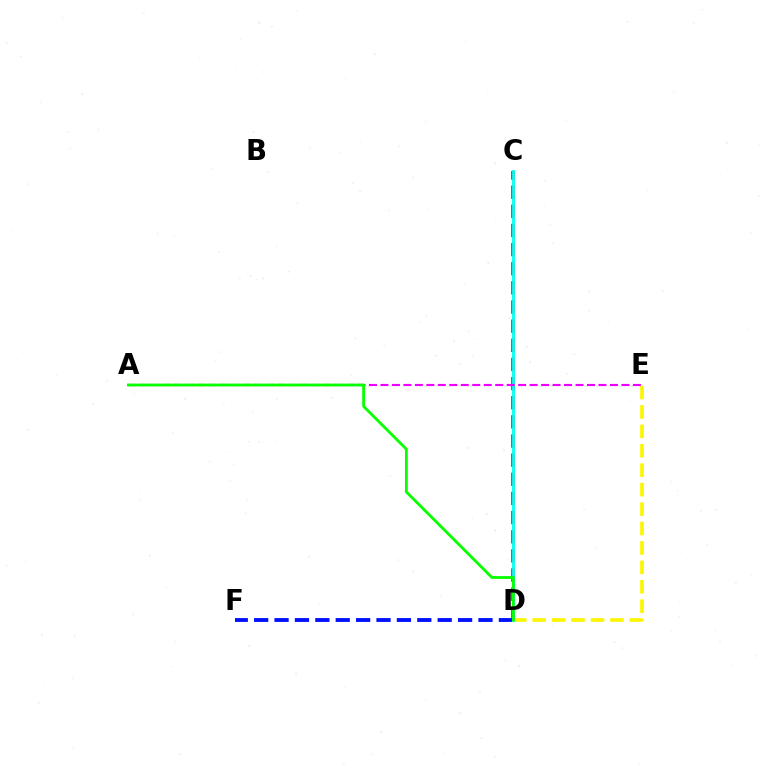{('C', 'D'): [{'color': '#ff0000', 'line_style': 'dashed', 'thickness': 2.6}, {'color': '#00fff6', 'line_style': 'solid', 'thickness': 2.02}], ('D', 'E'): [{'color': '#fcf500', 'line_style': 'dashed', 'thickness': 2.64}], ('D', 'F'): [{'color': '#0010ff', 'line_style': 'dashed', 'thickness': 2.77}], ('A', 'E'): [{'color': '#ee00ff', 'line_style': 'dashed', 'thickness': 1.56}], ('A', 'D'): [{'color': '#08ff00', 'line_style': 'solid', 'thickness': 2.02}]}